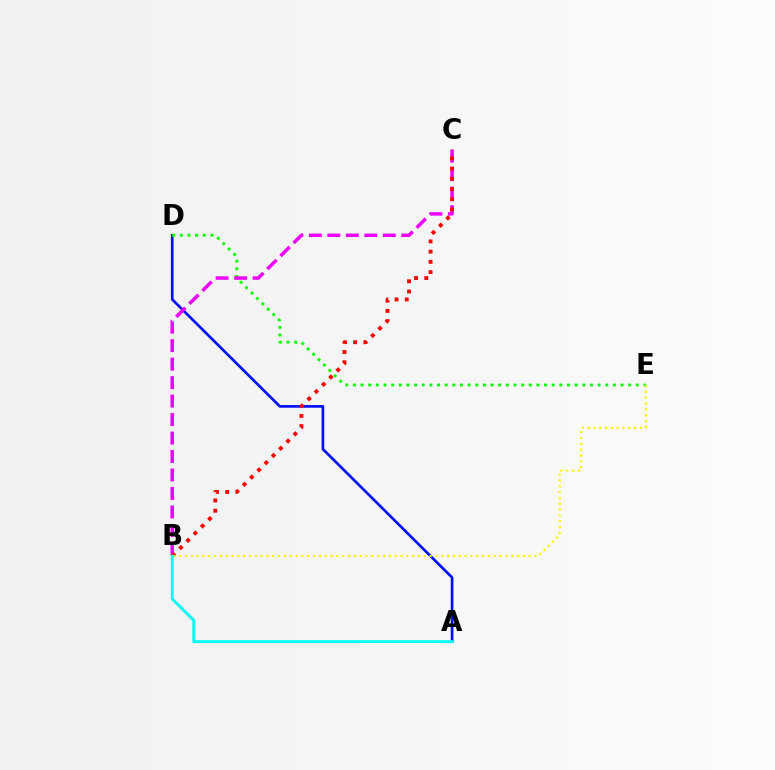{('A', 'D'): [{'color': '#0010ff', 'line_style': 'solid', 'thickness': 1.93}], ('D', 'E'): [{'color': '#08ff00', 'line_style': 'dotted', 'thickness': 2.08}], ('B', 'C'): [{'color': '#ee00ff', 'line_style': 'dashed', 'thickness': 2.51}, {'color': '#ff0000', 'line_style': 'dotted', 'thickness': 2.78}], ('B', 'E'): [{'color': '#fcf500', 'line_style': 'dotted', 'thickness': 1.58}], ('A', 'B'): [{'color': '#00fff6', 'line_style': 'solid', 'thickness': 2.08}]}